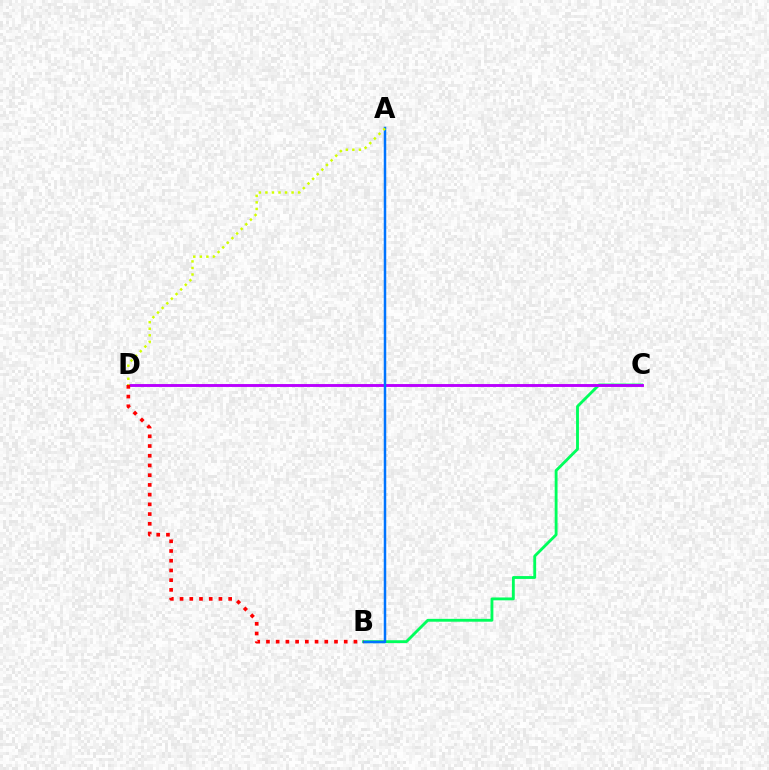{('B', 'C'): [{'color': '#00ff5c', 'line_style': 'solid', 'thickness': 2.05}], ('C', 'D'): [{'color': '#b900ff', 'line_style': 'solid', 'thickness': 2.08}], ('A', 'B'): [{'color': '#0074ff', 'line_style': 'solid', 'thickness': 1.8}], ('B', 'D'): [{'color': '#ff0000', 'line_style': 'dotted', 'thickness': 2.64}], ('A', 'D'): [{'color': '#d1ff00', 'line_style': 'dotted', 'thickness': 1.78}]}